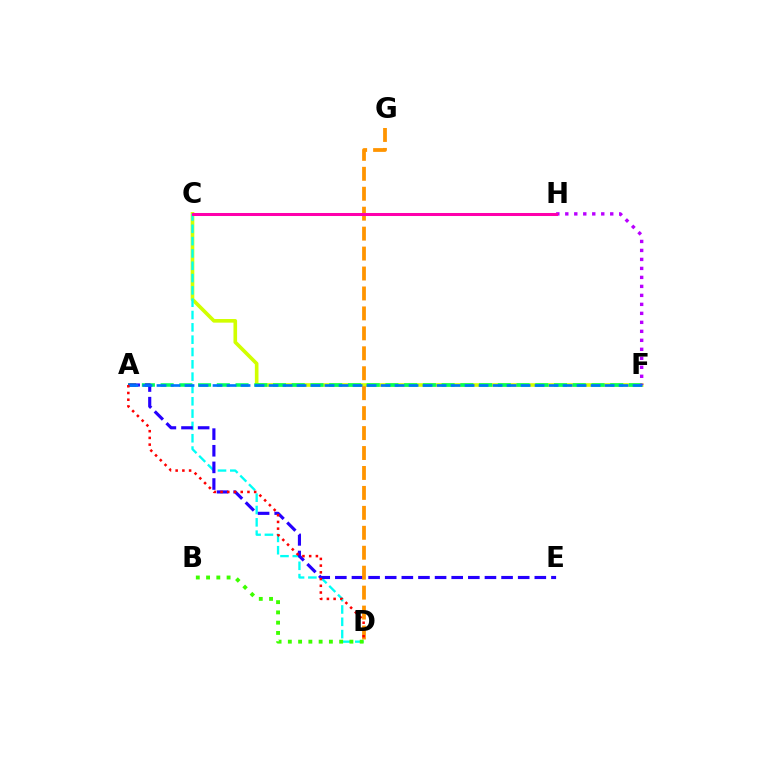{('C', 'F'): [{'color': '#d1ff00', 'line_style': 'solid', 'thickness': 2.61}], ('A', 'F'): [{'color': '#00ff5c', 'line_style': 'dashed', 'thickness': 2.54}, {'color': '#0074ff', 'line_style': 'dashed', 'thickness': 1.9}], ('C', 'D'): [{'color': '#00fff6', 'line_style': 'dashed', 'thickness': 1.67}], ('A', 'E'): [{'color': '#2500ff', 'line_style': 'dashed', 'thickness': 2.26}], ('D', 'G'): [{'color': '#ff9400', 'line_style': 'dashed', 'thickness': 2.71}], ('B', 'D'): [{'color': '#3dff00', 'line_style': 'dotted', 'thickness': 2.79}], ('F', 'H'): [{'color': '#b900ff', 'line_style': 'dotted', 'thickness': 2.44}], ('C', 'H'): [{'color': '#ff00ac', 'line_style': 'solid', 'thickness': 2.18}], ('A', 'D'): [{'color': '#ff0000', 'line_style': 'dotted', 'thickness': 1.83}]}